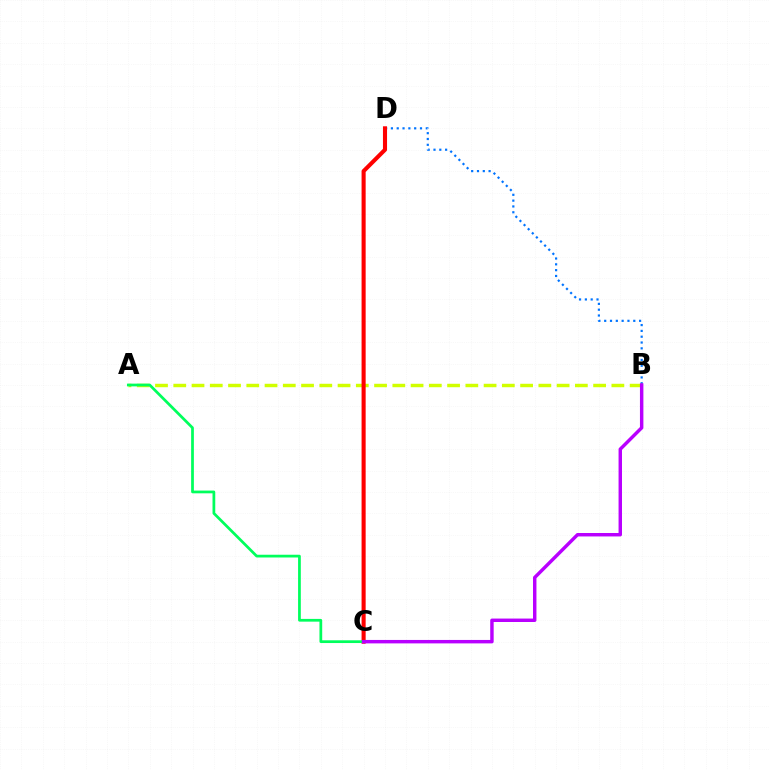{('B', 'D'): [{'color': '#0074ff', 'line_style': 'dotted', 'thickness': 1.58}], ('A', 'B'): [{'color': '#d1ff00', 'line_style': 'dashed', 'thickness': 2.48}], ('C', 'D'): [{'color': '#ff0000', 'line_style': 'solid', 'thickness': 2.94}], ('A', 'C'): [{'color': '#00ff5c', 'line_style': 'solid', 'thickness': 1.98}], ('B', 'C'): [{'color': '#b900ff', 'line_style': 'solid', 'thickness': 2.48}]}